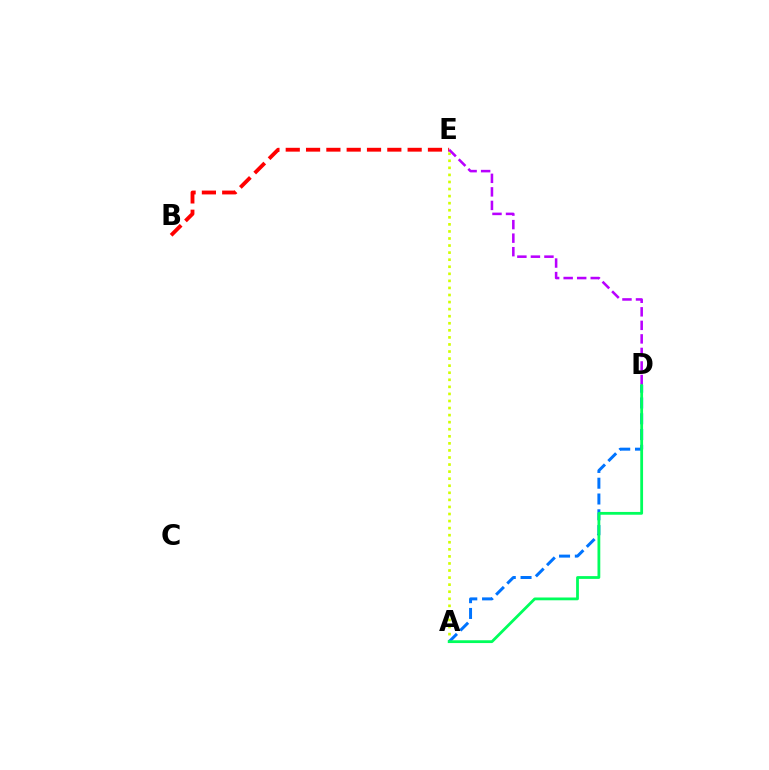{('A', 'E'): [{'color': '#d1ff00', 'line_style': 'dotted', 'thickness': 1.92}], ('A', 'D'): [{'color': '#0074ff', 'line_style': 'dashed', 'thickness': 2.14}, {'color': '#00ff5c', 'line_style': 'solid', 'thickness': 2.01}], ('B', 'E'): [{'color': '#ff0000', 'line_style': 'dashed', 'thickness': 2.76}], ('D', 'E'): [{'color': '#b900ff', 'line_style': 'dashed', 'thickness': 1.84}]}